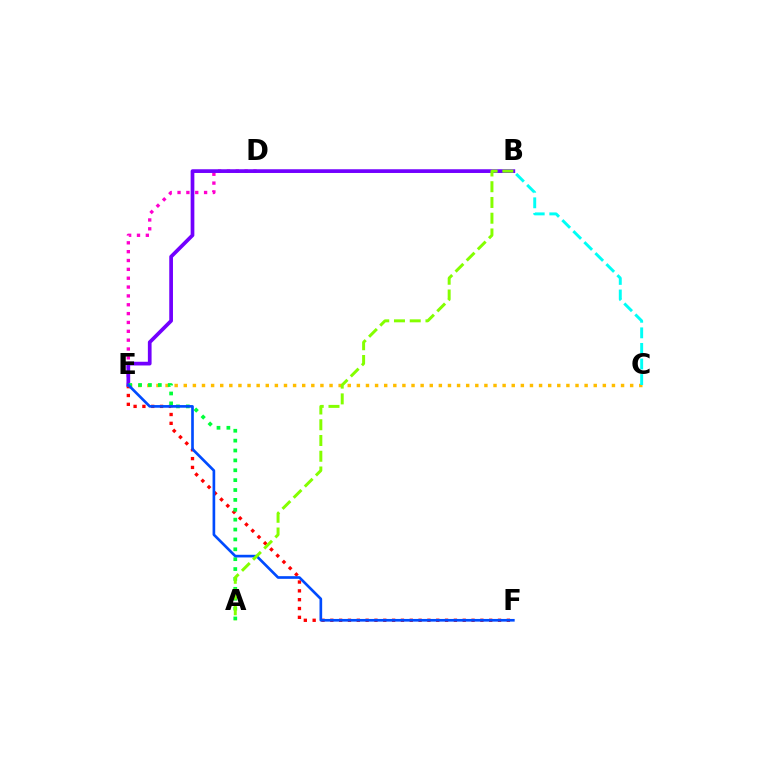{('C', 'E'): [{'color': '#ffbd00', 'line_style': 'dotted', 'thickness': 2.48}], ('D', 'E'): [{'color': '#ff00cf', 'line_style': 'dotted', 'thickness': 2.4}], ('B', 'C'): [{'color': '#00fff6', 'line_style': 'dashed', 'thickness': 2.12}], ('E', 'F'): [{'color': '#ff0000', 'line_style': 'dotted', 'thickness': 2.4}, {'color': '#004bff', 'line_style': 'solid', 'thickness': 1.92}], ('B', 'E'): [{'color': '#7200ff', 'line_style': 'solid', 'thickness': 2.67}], ('A', 'E'): [{'color': '#00ff39', 'line_style': 'dotted', 'thickness': 2.68}], ('A', 'B'): [{'color': '#84ff00', 'line_style': 'dashed', 'thickness': 2.14}]}